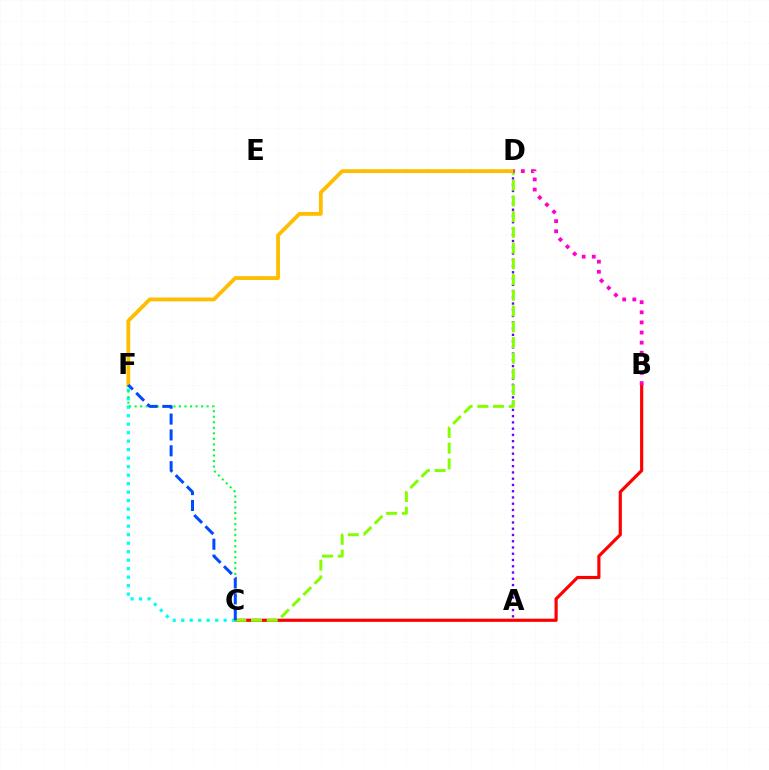{('A', 'D'): [{'color': '#7200ff', 'line_style': 'dotted', 'thickness': 1.7}], ('B', 'C'): [{'color': '#ff0000', 'line_style': 'solid', 'thickness': 2.27}], ('C', 'F'): [{'color': '#00fff6', 'line_style': 'dotted', 'thickness': 2.31}, {'color': '#00ff39', 'line_style': 'dotted', 'thickness': 1.5}, {'color': '#004bff', 'line_style': 'dashed', 'thickness': 2.16}], ('D', 'F'): [{'color': '#ffbd00', 'line_style': 'solid', 'thickness': 2.74}], ('C', 'D'): [{'color': '#84ff00', 'line_style': 'dashed', 'thickness': 2.14}], ('B', 'D'): [{'color': '#ff00cf', 'line_style': 'dotted', 'thickness': 2.75}]}